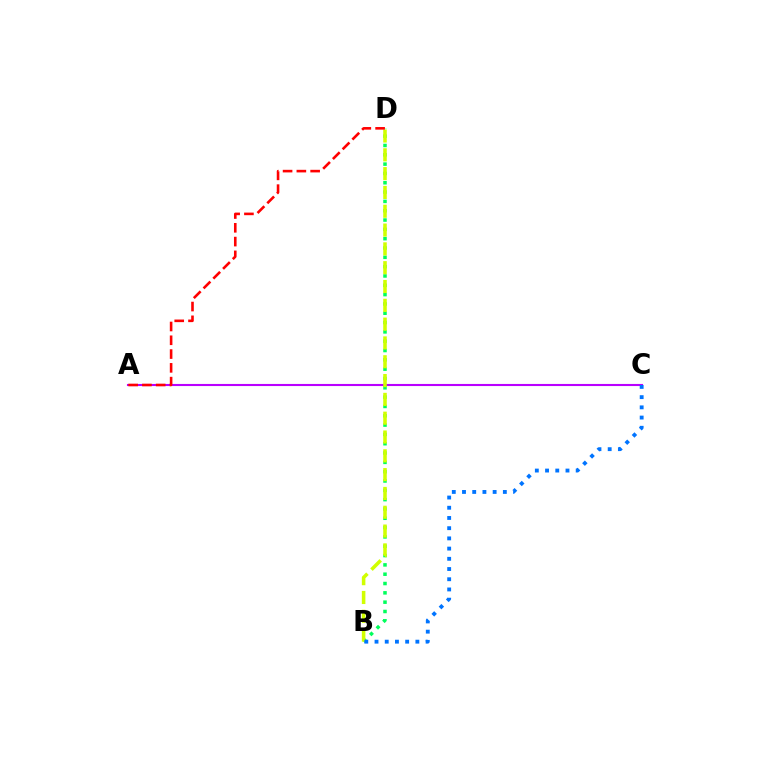{('A', 'C'): [{'color': '#b900ff', 'line_style': 'solid', 'thickness': 1.51}], ('B', 'D'): [{'color': '#00ff5c', 'line_style': 'dotted', 'thickness': 2.53}, {'color': '#d1ff00', 'line_style': 'dashed', 'thickness': 2.56}], ('A', 'D'): [{'color': '#ff0000', 'line_style': 'dashed', 'thickness': 1.87}], ('B', 'C'): [{'color': '#0074ff', 'line_style': 'dotted', 'thickness': 2.77}]}